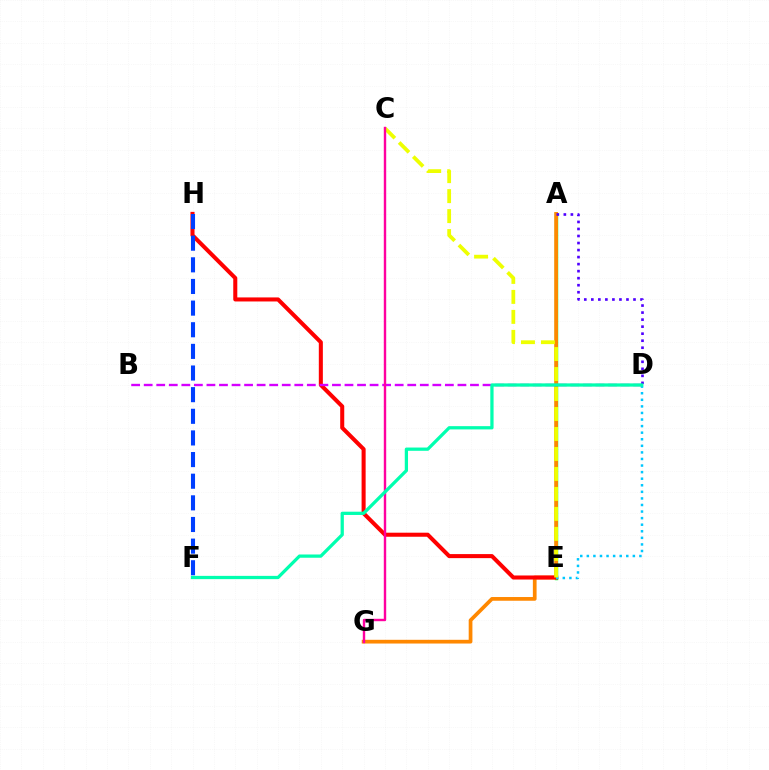{('A', 'E'): [{'color': '#66ff00', 'line_style': 'dotted', 'thickness': 1.84}, {'color': '#00ff27', 'line_style': 'solid', 'thickness': 2.46}], ('A', 'G'): [{'color': '#ff8800', 'line_style': 'solid', 'thickness': 2.68}], ('E', 'H'): [{'color': '#ff0000', 'line_style': 'solid', 'thickness': 2.91}], ('B', 'D'): [{'color': '#d600ff', 'line_style': 'dashed', 'thickness': 1.7}], ('A', 'D'): [{'color': '#4f00ff', 'line_style': 'dotted', 'thickness': 1.91}], ('D', 'E'): [{'color': '#00c7ff', 'line_style': 'dotted', 'thickness': 1.79}], ('C', 'E'): [{'color': '#eeff00', 'line_style': 'dashed', 'thickness': 2.71}], ('C', 'G'): [{'color': '#ff00a0', 'line_style': 'solid', 'thickness': 1.73}], ('F', 'H'): [{'color': '#003fff', 'line_style': 'dashed', 'thickness': 2.94}], ('D', 'F'): [{'color': '#00ffaf', 'line_style': 'solid', 'thickness': 2.34}]}